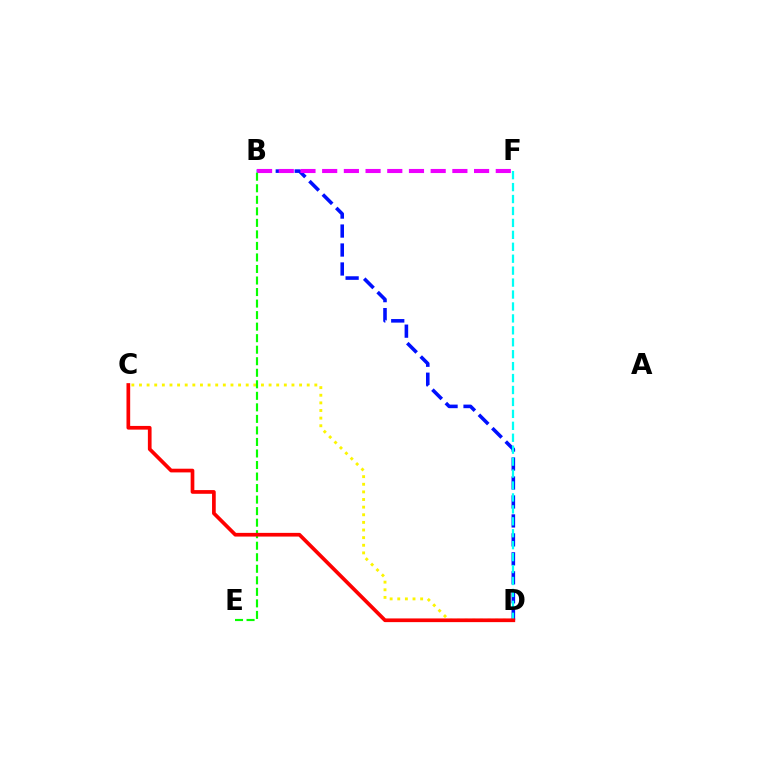{('B', 'D'): [{'color': '#0010ff', 'line_style': 'dashed', 'thickness': 2.58}], ('B', 'F'): [{'color': '#ee00ff', 'line_style': 'dashed', 'thickness': 2.95}], ('C', 'D'): [{'color': '#fcf500', 'line_style': 'dotted', 'thickness': 2.07}, {'color': '#ff0000', 'line_style': 'solid', 'thickness': 2.66}], ('D', 'F'): [{'color': '#00fff6', 'line_style': 'dashed', 'thickness': 1.62}], ('B', 'E'): [{'color': '#08ff00', 'line_style': 'dashed', 'thickness': 1.57}]}